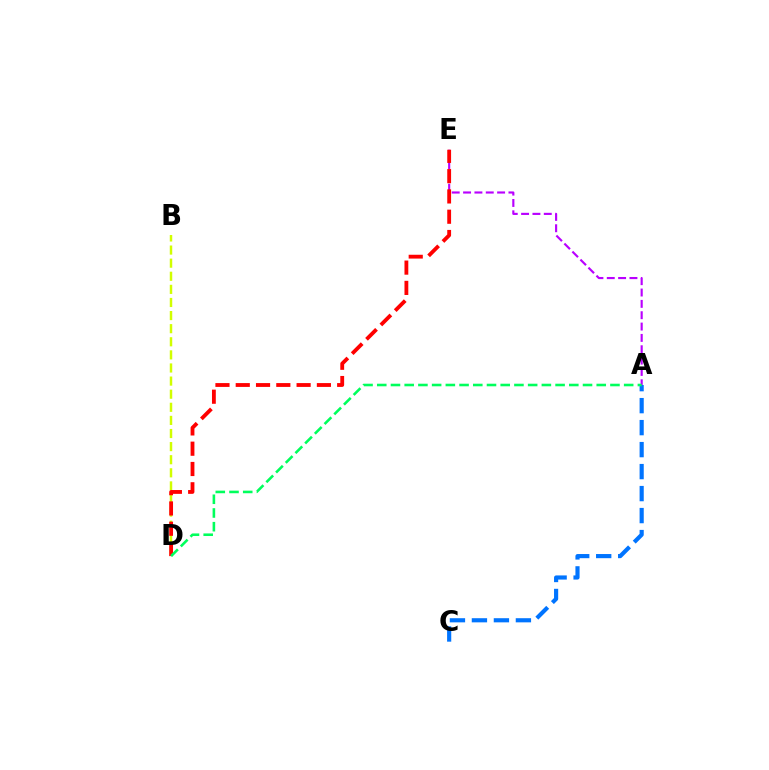{('B', 'D'): [{'color': '#d1ff00', 'line_style': 'dashed', 'thickness': 1.78}], ('A', 'E'): [{'color': '#b900ff', 'line_style': 'dashed', 'thickness': 1.54}], ('A', 'C'): [{'color': '#0074ff', 'line_style': 'dashed', 'thickness': 2.99}], ('D', 'E'): [{'color': '#ff0000', 'line_style': 'dashed', 'thickness': 2.76}], ('A', 'D'): [{'color': '#00ff5c', 'line_style': 'dashed', 'thickness': 1.86}]}